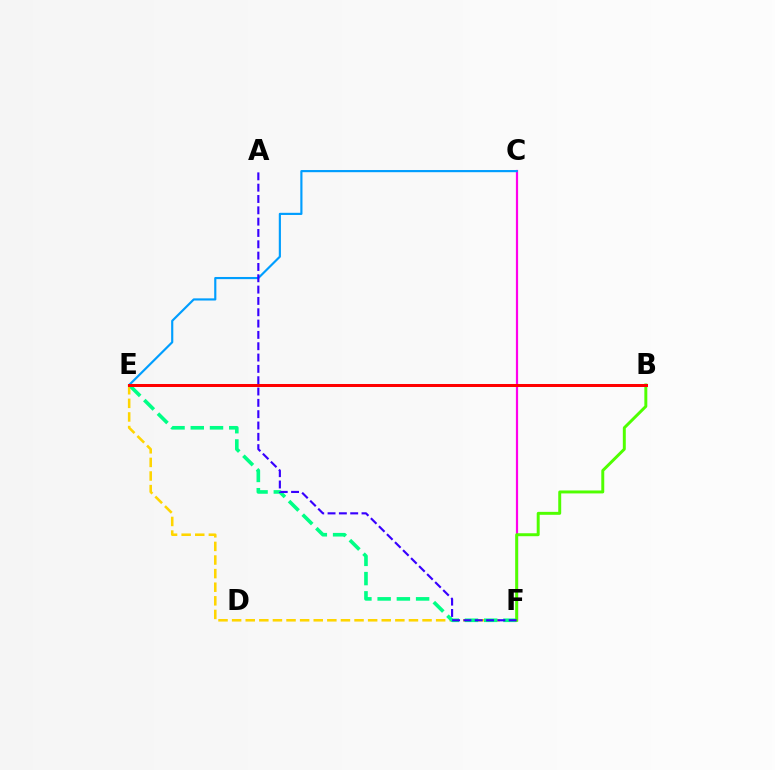{('C', 'F'): [{'color': '#ff00ed', 'line_style': 'solid', 'thickness': 1.59}], ('E', 'F'): [{'color': '#ffd500', 'line_style': 'dashed', 'thickness': 1.85}, {'color': '#00ff86', 'line_style': 'dashed', 'thickness': 2.61}], ('B', 'F'): [{'color': '#4fff00', 'line_style': 'solid', 'thickness': 2.12}], ('C', 'E'): [{'color': '#009eff', 'line_style': 'solid', 'thickness': 1.56}], ('B', 'E'): [{'color': '#ff0000', 'line_style': 'solid', 'thickness': 2.17}], ('A', 'F'): [{'color': '#3700ff', 'line_style': 'dashed', 'thickness': 1.54}]}